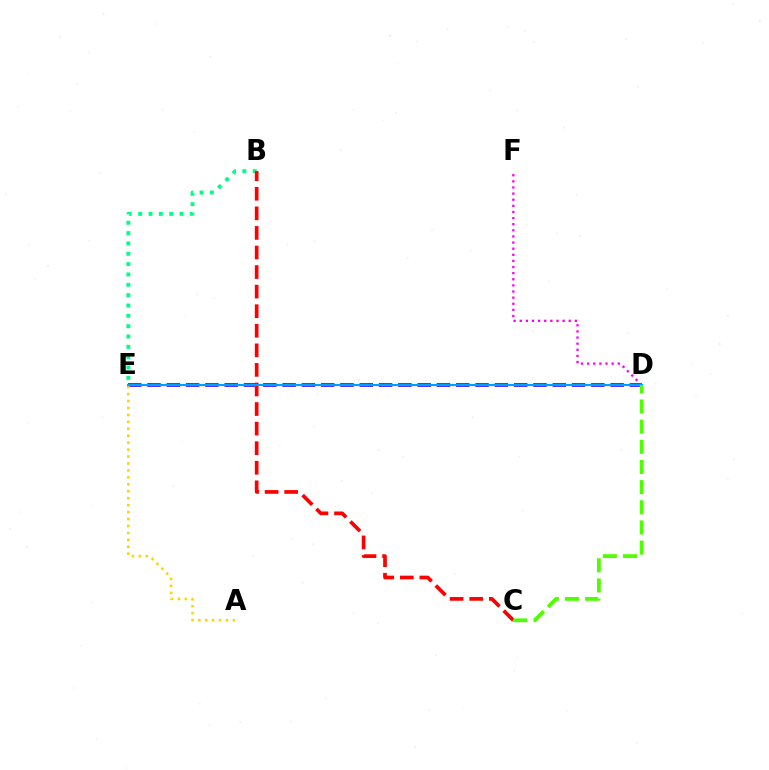{('B', 'E'): [{'color': '#00ff86', 'line_style': 'dotted', 'thickness': 2.81}], ('D', 'E'): [{'color': '#3700ff', 'line_style': 'dashed', 'thickness': 2.62}, {'color': '#009eff', 'line_style': 'solid', 'thickness': 1.52}], ('D', 'F'): [{'color': '#ff00ed', 'line_style': 'dotted', 'thickness': 1.66}], ('B', 'C'): [{'color': '#ff0000', 'line_style': 'dashed', 'thickness': 2.66}], ('A', 'E'): [{'color': '#ffd500', 'line_style': 'dotted', 'thickness': 1.89}], ('C', 'D'): [{'color': '#4fff00', 'line_style': 'dashed', 'thickness': 2.74}]}